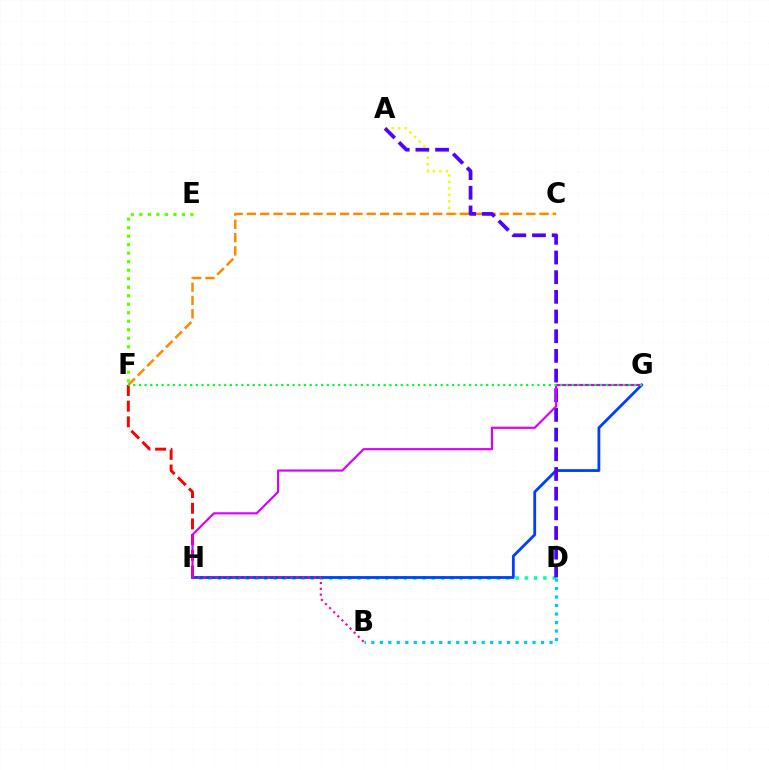{('A', 'C'): [{'color': '#eeff00', 'line_style': 'dotted', 'thickness': 1.76}], ('F', 'H'): [{'color': '#ff0000', 'line_style': 'dashed', 'thickness': 2.13}], ('D', 'H'): [{'color': '#00ffaf', 'line_style': 'dotted', 'thickness': 2.53}], ('G', 'H'): [{'color': '#003fff', 'line_style': 'solid', 'thickness': 2.01}, {'color': '#d600ff', 'line_style': 'solid', 'thickness': 1.54}], ('B', 'D'): [{'color': '#00c7ff', 'line_style': 'dotted', 'thickness': 2.31}], ('B', 'H'): [{'color': '#ff00a0', 'line_style': 'dotted', 'thickness': 1.57}], ('C', 'F'): [{'color': '#ff8800', 'line_style': 'dashed', 'thickness': 1.81}], ('A', 'D'): [{'color': '#4f00ff', 'line_style': 'dashed', 'thickness': 2.67}], ('F', 'G'): [{'color': '#00ff27', 'line_style': 'dotted', 'thickness': 1.55}], ('E', 'F'): [{'color': '#66ff00', 'line_style': 'dotted', 'thickness': 2.31}]}